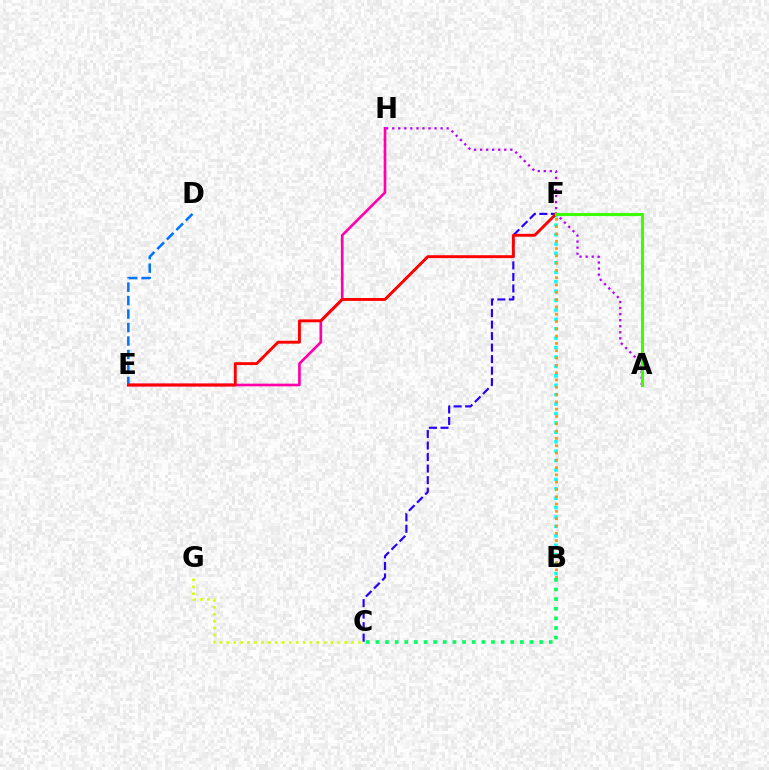{('B', 'F'): [{'color': '#00fff6', 'line_style': 'dotted', 'thickness': 2.56}, {'color': '#ff9400', 'line_style': 'dotted', 'thickness': 1.98}], ('E', 'H'): [{'color': '#ff00ac', 'line_style': 'solid', 'thickness': 1.91}], ('B', 'C'): [{'color': '#00ff5c', 'line_style': 'dotted', 'thickness': 2.62}], ('C', 'G'): [{'color': '#d1ff00', 'line_style': 'dotted', 'thickness': 1.88}], ('A', 'H'): [{'color': '#b900ff', 'line_style': 'dotted', 'thickness': 1.64}], ('D', 'E'): [{'color': '#0074ff', 'line_style': 'dashed', 'thickness': 1.83}], ('C', 'F'): [{'color': '#2500ff', 'line_style': 'dashed', 'thickness': 1.56}], ('E', 'F'): [{'color': '#ff0000', 'line_style': 'solid', 'thickness': 2.09}], ('A', 'F'): [{'color': '#3dff00', 'line_style': 'solid', 'thickness': 2.22}]}